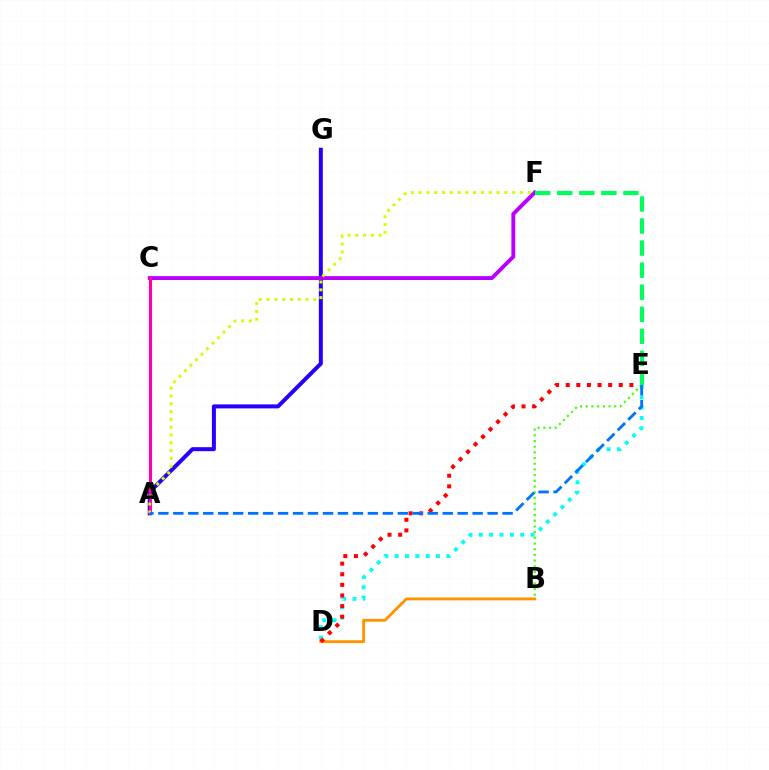{('A', 'G'): [{'color': '#2500ff', 'line_style': 'solid', 'thickness': 2.88}], ('B', 'D'): [{'color': '#ff9400', 'line_style': 'solid', 'thickness': 2.07}], ('C', 'F'): [{'color': '#b900ff', 'line_style': 'solid', 'thickness': 2.8}], ('A', 'C'): [{'color': '#ff00ac', 'line_style': 'solid', 'thickness': 2.21}], ('D', 'E'): [{'color': '#00fff6', 'line_style': 'dotted', 'thickness': 2.81}, {'color': '#ff0000', 'line_style': 'dotted', 'thickness': 2.88}], ('A', 'F'): [{'color': '#d1ff00', 'line_style': 'dotted', 'thickness': 2.12}], ('B', 'E'): [{'color': '#3dff00', 'line_style': 'dotted', 'thickness': 1.55}], ('A', 'E'): [{'color': '#0074ff', 'line_style': 'dashed', 'thickness': 2.03}], ('E', 'F'): [{'color': '#00ff5c', 'line_style': 'dashed', 'thickness': 3.0}]}